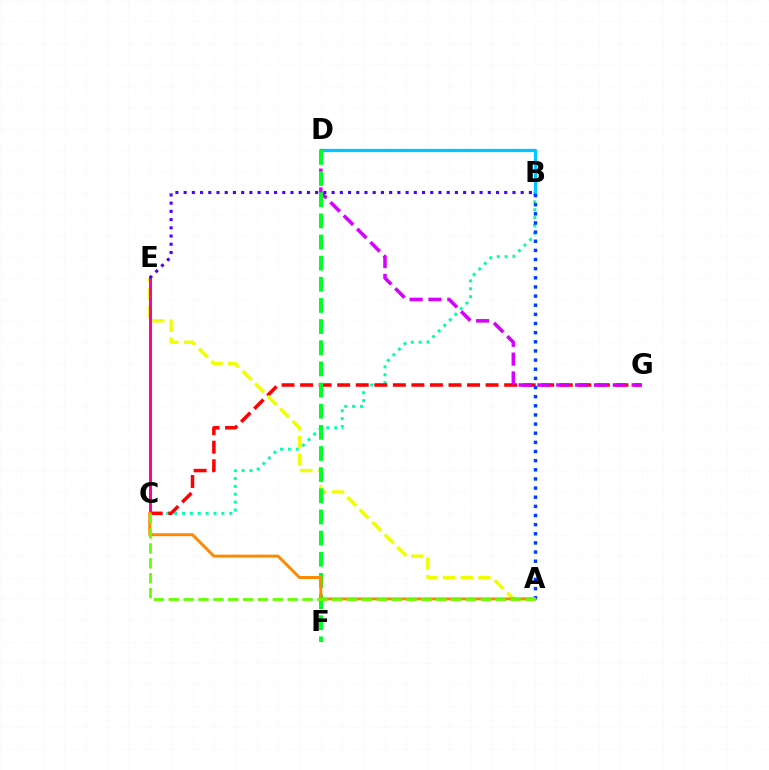{('B', 'C'): [{'color': '#00ffaf', 'line_style': 'dotted', 'thickness': 2.14}], ('B', 'D'): [{'color': '#00c7ff', 'line_style': 'solid', 'thickness': 2.36}], ('C', 'G'): [{'color': '#ff0000', 'line_style': 'dashed', 'thickness': 2.52}], ('D', 'G'): [{'color': '#d600ff', 'line_style': 'dashed', 'thickness': 2.56}], ('A', 'B'): [{'color': '#003fff', 'line_style': 'dotted', 'thickness': 2.48}], ('A', 'E'): [{'color': '#eeff00', 'line_style': 'dashed', 'thickness': 2.4}], ('D', 'F'): [{'color': '#00ff27', 'line_style': 'dashed', 'thickness': 2.87}], ('C', 'E'): [{'color': '#ff00a0', 'line_style': 'solid', 'thickness': 2.13}], ('B', 'E'): [{'color': '#4f00ff', 'line_style': 'dotted', 'thickness': 2.23}], ('A', 'C'): [{'color': '#ff8800', 'line_style': 'solid', 'thickness': 2.12}, {'color': '#66ff00', 'line_style': 'dashed', 'thickness': 2.02}]}